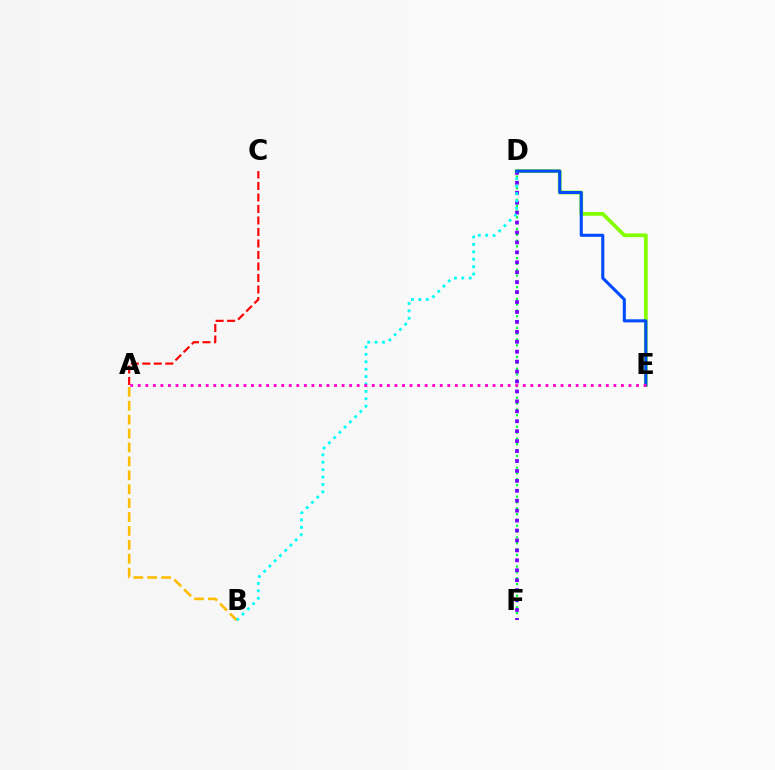{('D', 'E'): [{'color': '#84ff00', 'line_style': 'solid', 'thickness': 2.71}, {'color': '#004bff', 'line_style': 'solid', 'thickness': 2.21}], ('D', 'F'): [{'color': '#00ff39', 'line_style': 'dotted', 'thickness': 1.58}, {'color': '#7200ff', 'line_style': 'dotted', 'thickness': 2.7}], ('A', 'C'): [{'color': '#ff0000', 'line_style': 'dashed', 'thickness': 1.56}], ('A', 'B'): [{'color': '#ffbd00', 'line_style': 'dashed', 'thickness': 1.89}], ('B', 'D'): [{'color': '#00fff6', 'line_style': 'dotted', 'thickness': 2.01}], ('A', 'E'): [{'color': '#ff00cf', 'line_style': 'dotted', 'thickness': 2.05}]}